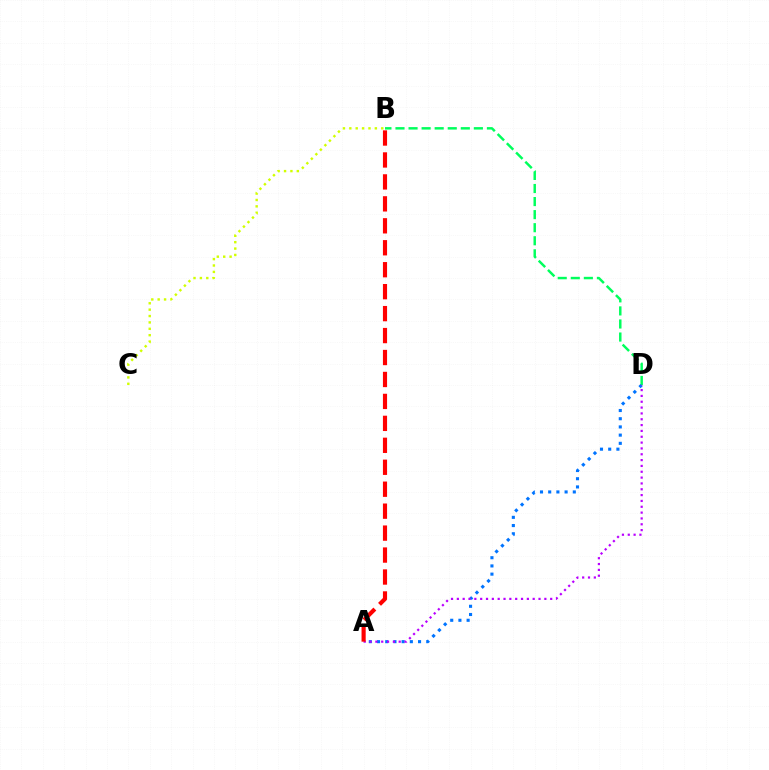{('B', 'D'): [{'color': '#00ff5c', 'line_style': 'dashed', 'thickness': 1.77}], ('B', 'C'): [{'color': '#d1ff00', 'line_style': 'dotted', 'thickness': 1.73}], ('A', 'D'): [{'color': '#0074ff', 'line_style': 'dotted', 'thickness': 2.23}, {'color': '#b900ff', 'line_style': 'dotted', 'thickness': 1.59}], ('A', 'B'): [{'color': '#ff0000', 'line_style': 'dashed', 'thickness': 2.98}]}